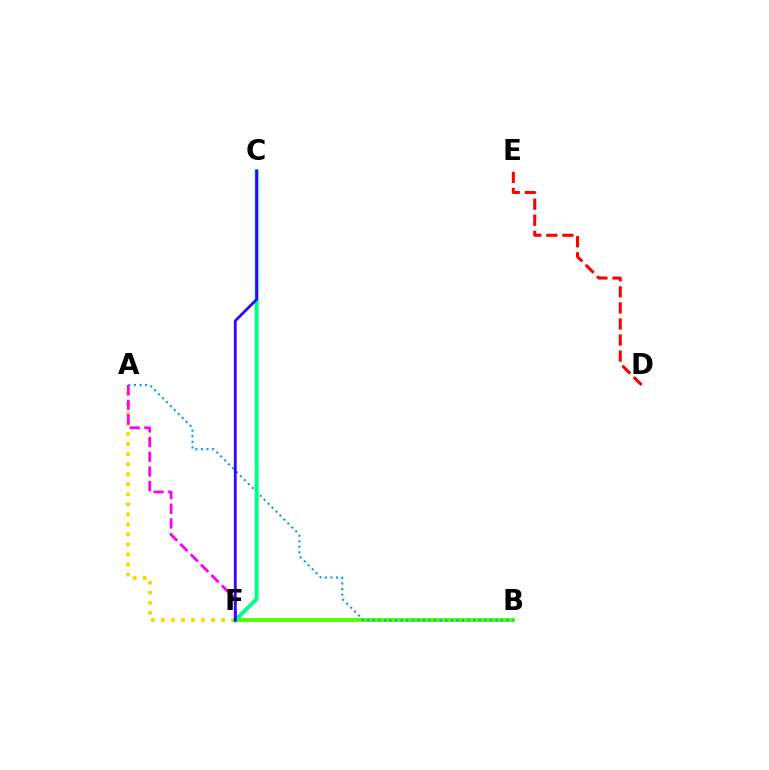{('B', 'F'): [{'color': '#4fff00', 'line_style': 'solid', 'thickness': 2.78}], ('A', 'B'): [{'color': '#009eff', 'line_style': 'dotted', 'thickness': 1.52}], ('D', 'E'): [{'color': '#ff0000', 'line_style': 'dashed', 'thickness': 2.18}], ('A', 'F'): [{'color': '#ffd500', 'line_style': 'dotted', 'thickness': 2.73}, {'color': '#ff00ed', 'line_style': 'dashed', 'thickness': 1.99}], ('C', 'F'): [{'color': '#00ff86', 'line_style': 'solid', 'thickness': 2.86}, {'color': '#3700ff', 'line_style': 'solid', 'thickness': 2.01}]}